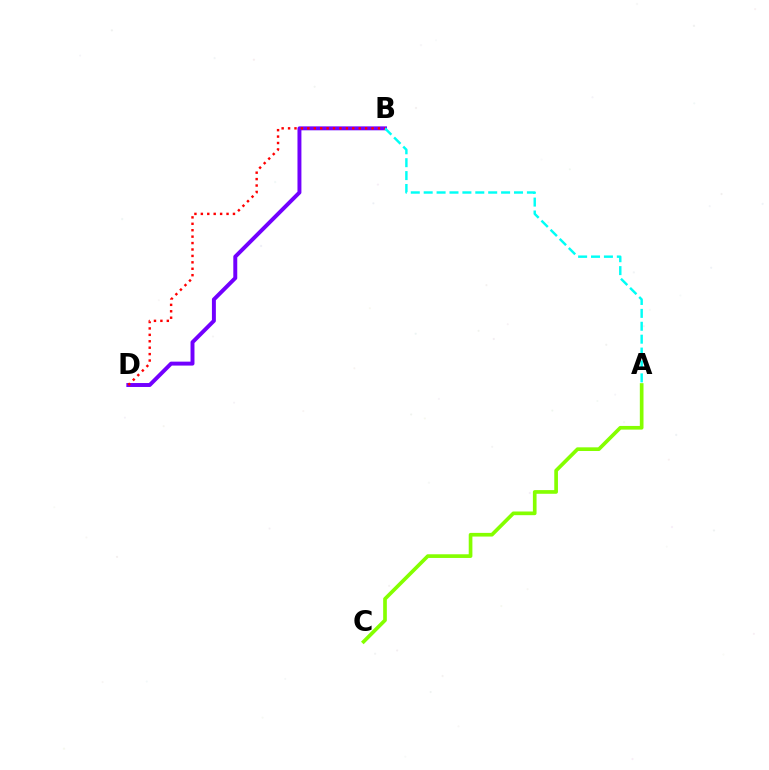{('B', 'D'): [{'color': '#7200ff', 'line_style': 'solid', 'thickness': 2.84}, {'color': '#ff0000', 'line_style': 'dotted', 'thickness': 1.74}], ('A', 'C'): [{'color': '#84ff00', 'line_style': 'solid', 'thickness': 2.65}], ('A', 'B'): [{'color': '#00fff6', 'line_style': 'dashed', 'thickness': 1.75}]}